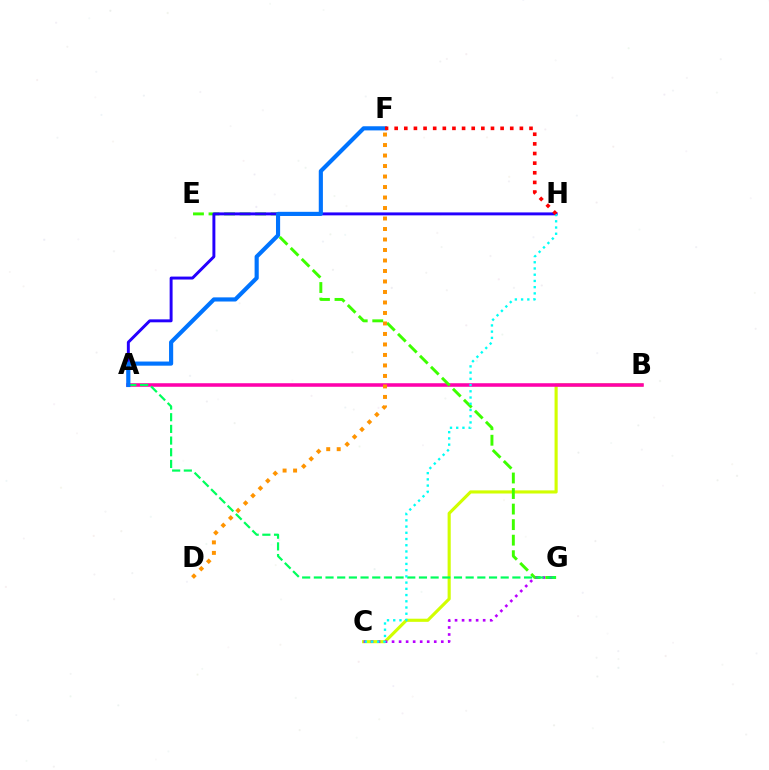{('B', 'C'): [{'color': '#d1ff00', 'line_style': 'solid', 'thickness': 2.25}], ('A', 'B'): [{'color': '#ff00ac', 'line_style': 'solid', 'thickness': 2.56}], ('E', 'G'): [{'color': '#3dff00', 'line_style': 'dashed', 'thickness': 2.11}], ('A', 'H'): [{'color': '#2500ff', 'line_style': 'solid', 'thickness': 2.12}], ('C', 'G'): [{'color': '#b900ff', 'line_style': 'dotted', 'thickness': 1.91}], ('A', 'G'): [{'color': '#00ff5c', 'line_style': 'dashed', 'thickness': 1.59}], ('A', 'F'): [{'color': '#0074ff', 'line_style': 'solid', 'thickness': 2.98}], ('D', 'F'): [{'color': '#ff9400', 'line_style': 'dotted', 'thickness': 2.85}], ('C', 'H'): [{'color': '#00fff6', 'line_style': 'dotted', 'thickness': 1.69}], ('F', 'H'): [{'color': '#ff0000', 'line_style': 'dotted', 'thickness': 2.62}]}